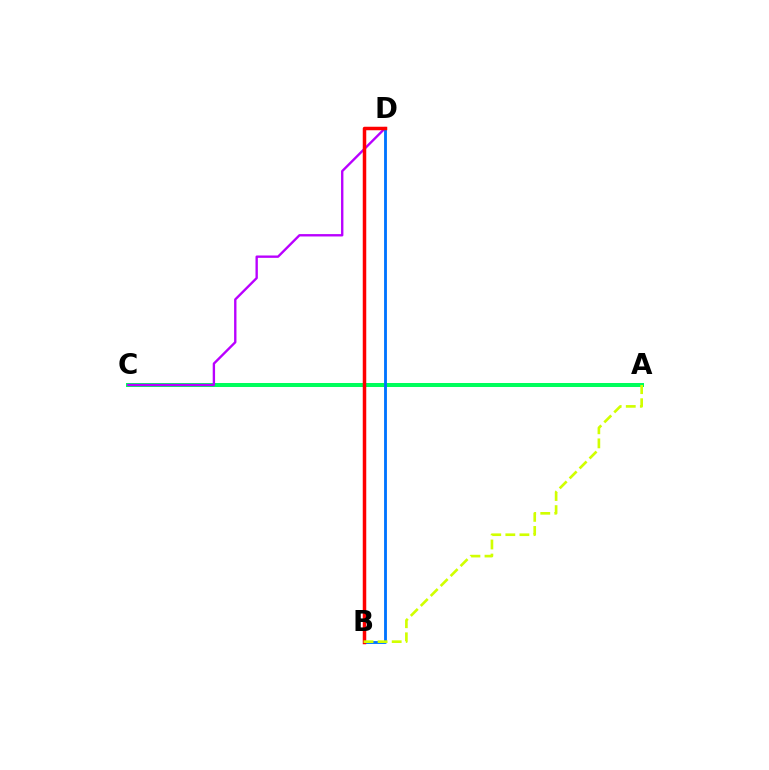{('A', 'C'): [{'color': '#00ff5c', 'line_style': 'solid', 'thickness': 2.89}], ('C', 'D'): [{'color': '#b900ff', 'line_style': 'solid', 'thickness': 1.7}], ('B', 'D'): [{'color': '#0074ff', 'line_style': 'solid', 'thickness': 2.05}, {'color': '#ff0000', 'line_style': 'solid', 'thickness': 2.52}], ('A', 'B'): [{'color': '#d1ff00', 'line_style': 'dashed', 'thickness': 1.91}]}